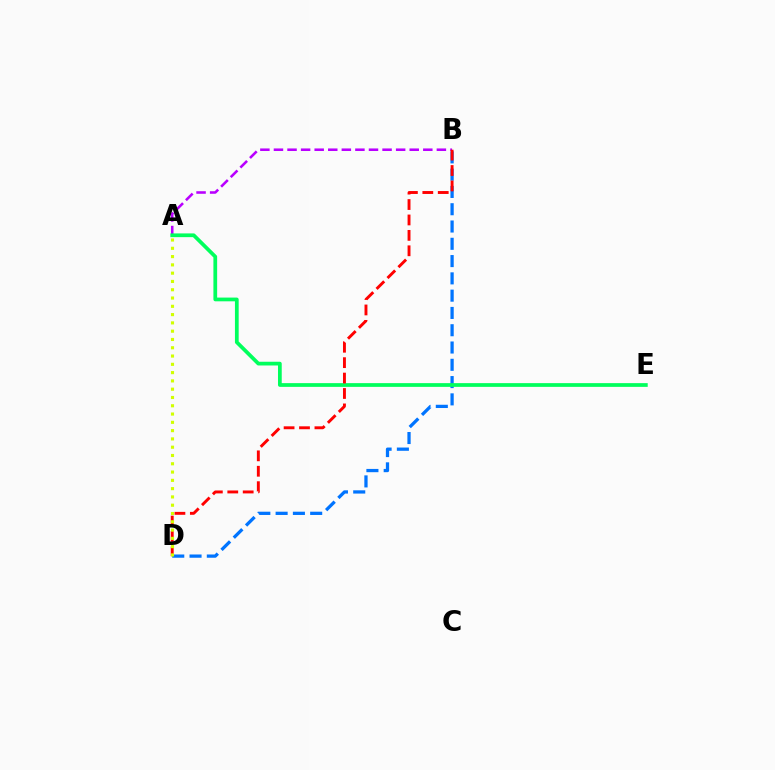{('A', 'B'): [{'color': '#b900ff', 'line_style': 'dashed', 'thickness': 1.84}], ('B', 'D'): [{'color': '#0074ff', 'line_style': 'dashed', 'thickness': 2.35}, {'color': '#ff0000', 'line_style': 'dashed', 'thickness': 2.09}], ('A', 'E'): [{'color': '#00ff5c', 'line_style': 'solid', 'thickness': 2.69}], ('A', 'D'): [{'color': '#d1ff00', 'line_style': 'dotted', 'thickness': 2.25}]}